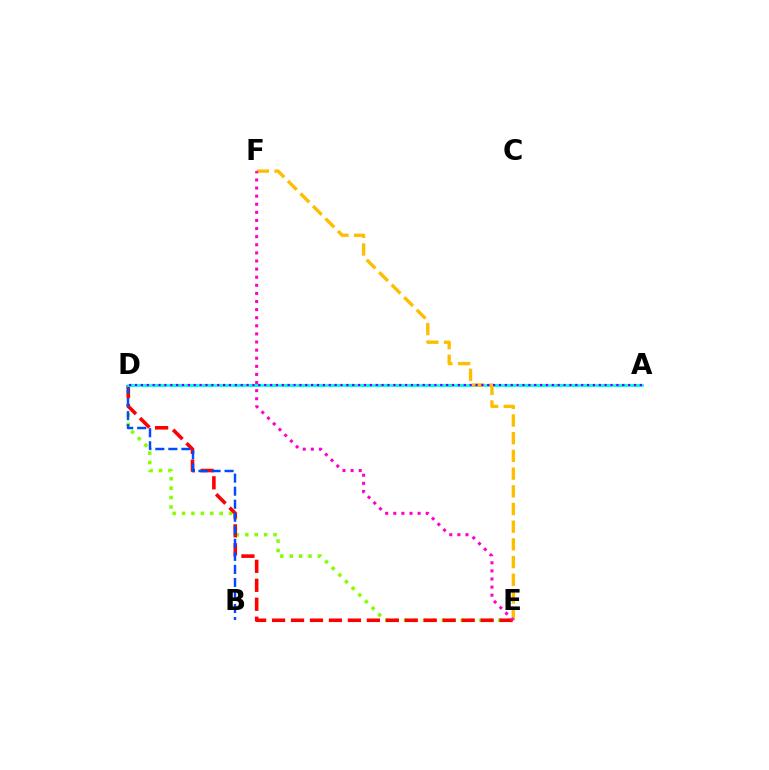{('D', 'E'): [{'color': '#84ff00', 'line_style': 'dotted', 'thickness': 2.55}, {'color': '#ff0000', 'line_style': 'dashed', 'thickness': 2.58}], ('A', 'D'): [{'color': '#00ff39', 'line_style': 'dashed', 'thickness': 2.16}, {'color': '#00fff6', 'line_style': 'solid', 'thickness': 1.93}, {'color': '#7200ff', 'line_style': 'dotted', 'thickness': 1.59}], ('B', 'D'): [{'color': '#004bff', 'line_style': 'dashed', 'thickness': 1.77}], ('E', 'F'): [{'color': '#ffbd00', 'line_style': 'dashed', 'thickness': 2.4}, {'color': '#ff00cf', 'line_style': 'dotted', 'thickness': 2.2}]}